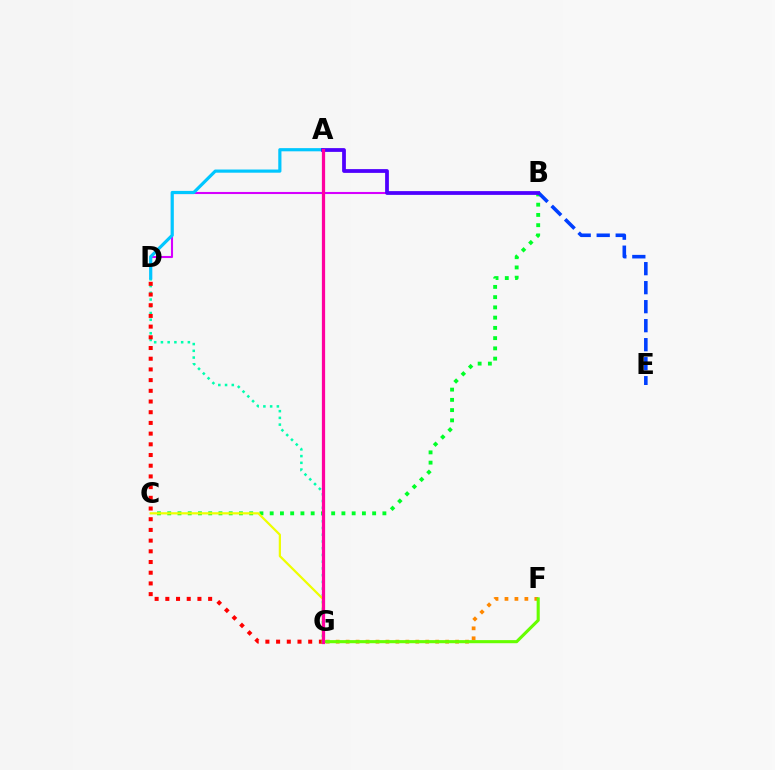{('F', 'G'): [{'color': '#ff8800', 'line_style': 'dotted', 'thickness': 2.7}, {'color': '#66ff00', 'line_style': 'solid', 'thickness': 2.23}], ('B', 'C'): [{'color': '#00ff27', 'line_style': 'dotted', 'thickness': 2.78}], ('D', 'G'): [{'color': '#00ffaf', 'line_style': 'dotted', 'thickness': 1.83}, {'color': '#ff0000', 'line_style': 'dotted', 'thickness': 2.91}], ('B', 'E'): [{'color': '#003fff', 'line_style': 'dashed', 'thickness': 2.58}], ('C', 'G'): [{'color': '#eeff00', 'line_style': 'solid', 'thickness': 1.6}], ('B', 'D'): [{'color': '#d600ff', 'line_style': 'solid', 'thickness': 1.5}], ('A', 'D'): [{'color': '#00c7ff', 'line_style': 'solid', 'thickness': 2.29}], ('A', 'B'): [{'color': '#4f00ff', 'line_style': 'solid', 'thickness': 2.71}], ('A', 'G'): [{'color': '#ff00a0', 'line_style': 'solid', 'thickness': 2.34}]}